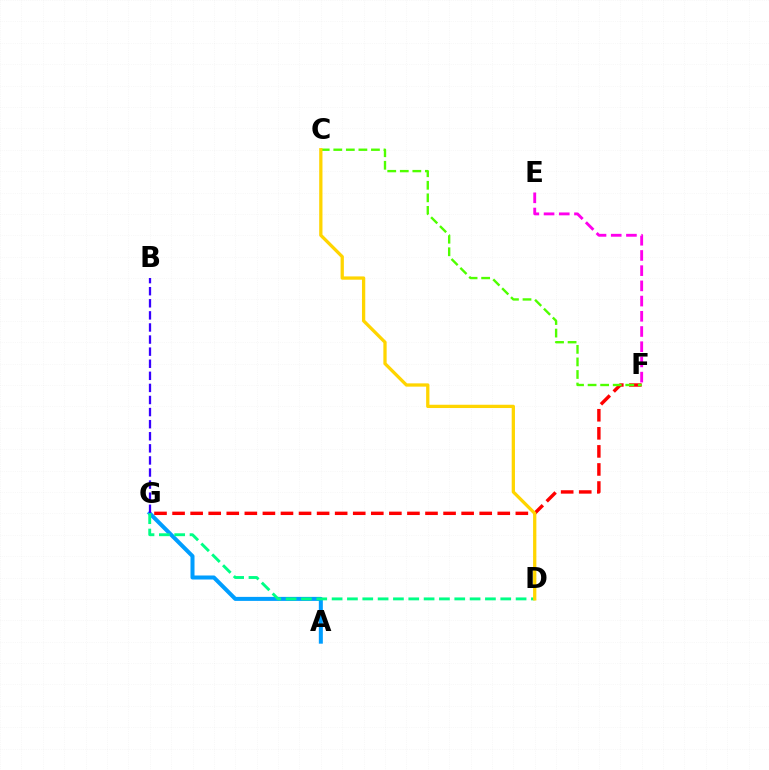{('A', 'G'): [{'color': '#009eff', 'line_style': 'solid', 'thickness': 2.89}], ('F', 'G'): [{'color': '#ff0000', 'line_style': 'dashed', 'thickness': 2.45}], ('B', 'G'): [{'color': '#3700ff', 'line_style': 'dashed', 'thickness': 1.64}], ('E', 'F'): [{'color': '#ff00ed', 'line_style': 'dashed', 'thickness': 2.07}], ('D', 'G'): [{'color': '#00ff86', 'line_style': 'dashed', 'thickness': 2.08}], ('C', 'F'): [{'color': '#4fff00', 'line_style': 'dashed', 'thickness': 1.71}], ('C', 'D'): [{'color': '#ffd500', 'line_style': 'solid', 'thickness': 2.36}]}